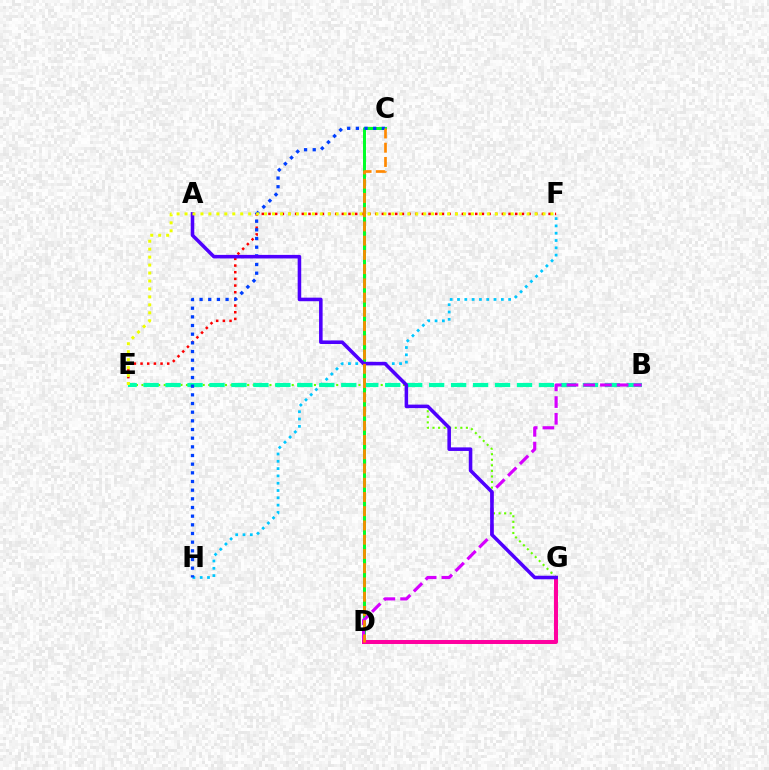{('F', 'H'): [{'color': '#00c7ff', 'line_style': 'dotted', 'thickness': 1.98}], ('C', 'D'): [{'color': '#00ff27', 'line_style': 'solid', 'thickness': 2.15}, {'color': '#ff8800', 'line_style': 'dashed', 'thickness': 1.93}], ('E', 'F'): [{'color': '#ff0000', 'line_style': 'dotted', 'thickness': 1.81}, {'color': '#eeff00', 'line_style': 'dotted', 'thickness': 2.16}], ('E', 'G'): [{'color': '#66ff00', 'line_style': 'dotted', 'thickness': 1.51}], ('B', 'E'): [{'color': '#00ffaf', 'line_style': 'dashed', 'thickness': 2.98}], ('B', 'D'): [{'color': '#d600ff', 'line_style': 'dashed', 'thickness': 2.27}], ('C', 'H'): [{'color': '#003fff', 'line_style': 'dotted', 'thickness': 2.35}], ('D', 'G'): [{'color': '#ff00a0', 'line_style': 'solid', 'thickness': 2.87}], ('A', 'G'): [{'color': '#4f00ff', 'line_style': 'solid', 'thickness': 2.56}]}